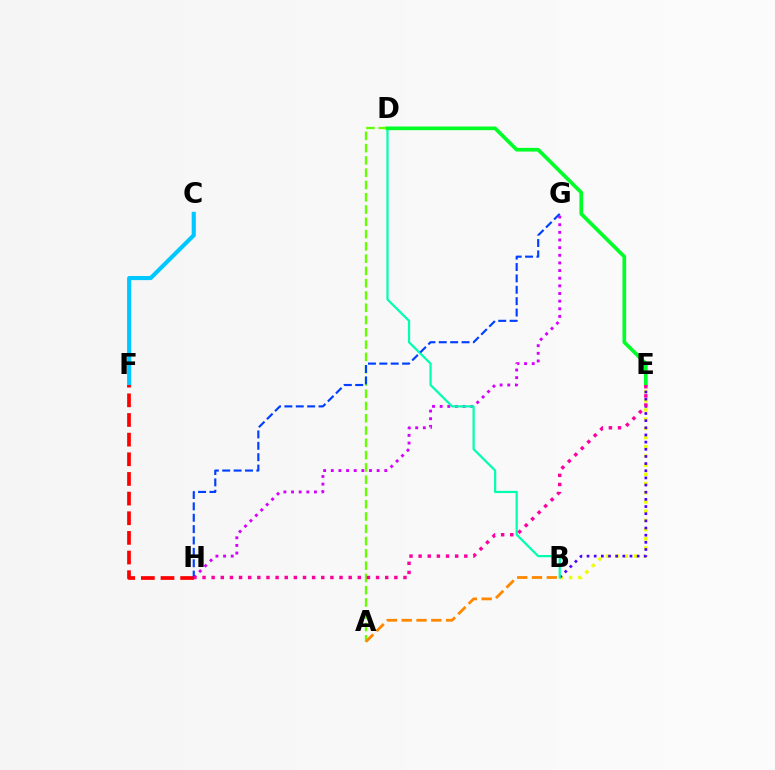{('C', 'F'): [{'color': '#00c7ff', 'line_style': 'solid', 'thickness': 2.98}], ('F', 'H'): [{'color': '#ff0000', 'line_style': 'dashed', 'thickness': 2.67}], ('G', 'H'): [{'color': '#d600ff', 'line_style': 'dotted', 'thickness': 2.08}, {'color': '#003fff', 'line_style': 'dashed', 'thickness': 1.55}], ('B', 'E'): [{'color': '#eeff00', 'line_style': 'dotted', 'thickness': 2.5}, {'color': '#4f00ff', 'line_style': 'dotted', 'thickness': 1.94}], ('B', 'D'): [{'color': '#00ffaf', 'line_style': 'solid', 'thickness': 1.6}], ('A', 'D'): [{'color': '#66ff00', 'line_style': 'dashed', 'thickness': 1.67}], ('A', 'B'): [{'color': '#ff8800', 'line_style': 'dashed', 'thickness': 2.01}], ('D', 'E'): [{'color': '#00ff27', 'line_style': 'solid', 'thickness': 2.65}], ('E', 'H'): [{'color': '#ff00a0', 'line_style': 'dotted', 'thickness': 2.48}]}